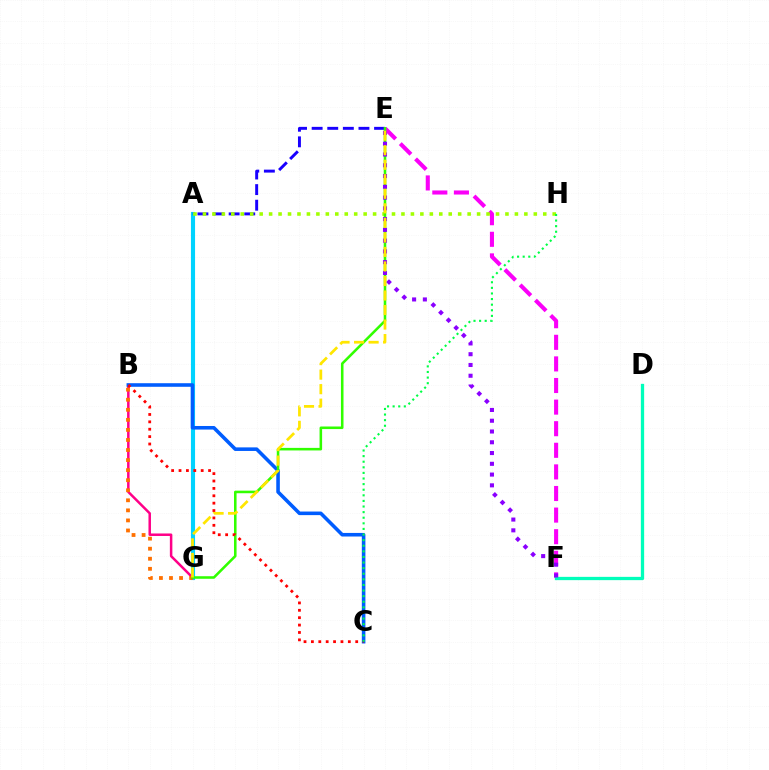{('E', 'F'): [{'color': '#fa00f9', 'line_style': 'dashed', 'thickness': 2.93}, {'color': '#8a00ff', 'line_style': 'dotted', 'thickness': 2.93}], ('A', 'G'): [{'color': '#00d3ff', 'line_style': 'solid', 'thickness': 2.96}], ('B', 'G'): [{'color': '#ff0088', 'line_style': 'solid', 'thickness': 1.8}, {'color': '#ff7000', 'line_style': 'dotted', 'thickness': 2.73}], ('B', 'C'): [{'color': '#005dff', 'line_style': 'solid', 'thickness': 2.58}, {'color': '#ff0000', 'line_style': 'dotted', 'thickness': 2.01}], ('A', 'E'): [{'color': '#1900ff', 'line_style': 'dashed', 'thickness': 2.12}], ('D', 'F'): [{'color': '#00ffbb', 'line_style': 'solid', 'thickness': 2.36}], ('A', 'H'): [{'color': '#a2ff00', 'line_style': 'dotted', 'thickness': 2.57}], ('E', 'G'): [{'color': '#31ff00', 'line_style': 'solid', 'thickness': 1.85}, {'color': '#ffe600', 'line_style': 'dashed', 'thickness': 1.97}], ('C', 'H'): [{'color': '#00ff45', 'line_style': 'dotted', 'thickness': 1.52}]}